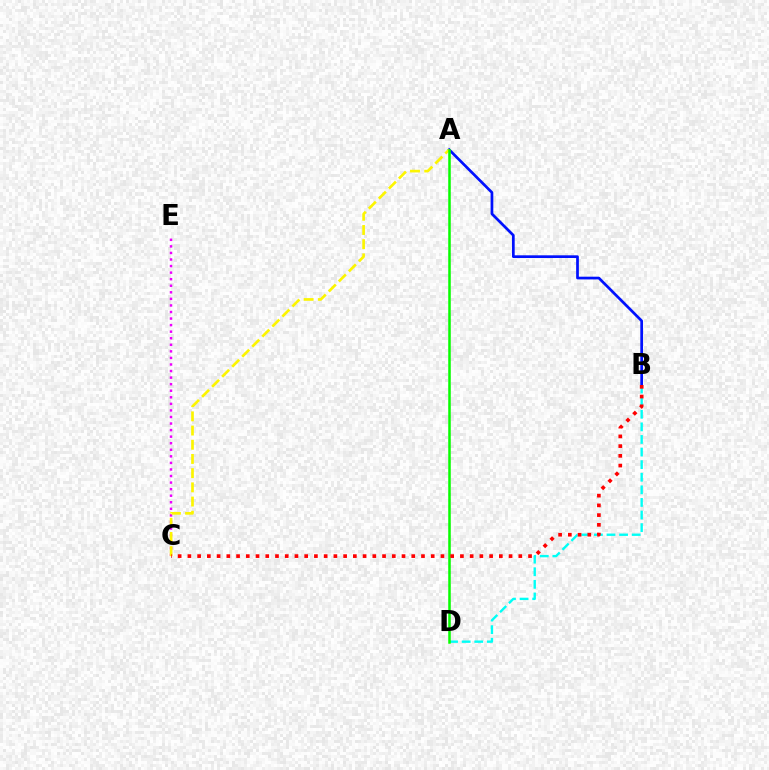{('C', 'E'): [{'color': '#ee00ff', 'line_style': 'dotted', 'thickness': 1.78}], ('B', 'D'): [{'color': '#00fff6', 'line_style': 'dashed', 'thickness': 1.71}], ('A', 'B'): [{'color': '#0010ff', 'line_style': 'solid', 'thickness': 1.96}], ('A', 'C'): [{'color': '#fcf500', 'line_style': 'dashed', 'thickness': 1.93}], ('A', 'D'): [{'color': '#08ff00', 'line_style': 'solid', 'thickness': 1.82}], ('B', 'C'): [{'color': '#ff0000', 'line_style': 'dotted', 'thickness': 2.64}]}